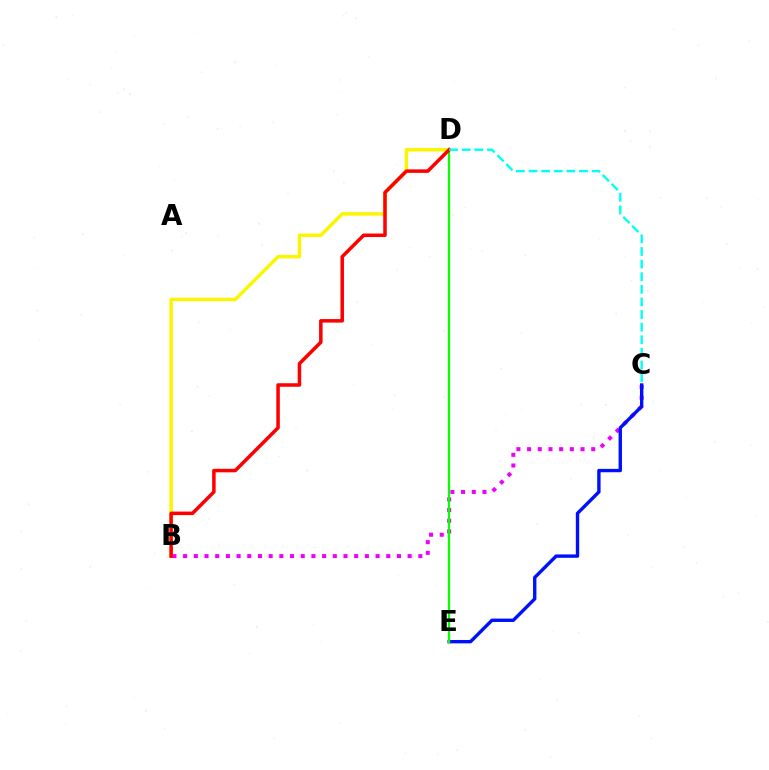{('B', 'D'): [{'color': '#fcf500', 'line_style': 'solid', 'thickness': 2.5}, {'color': '#ff0000', 'line_style': 'solid', 'thickness': 2.53}], ('B', 'C'): [{'color': '#ee00ff', 'line_style': 'dotted', 'thickness': 2.9}], ('C', 'E'): [{'color': '#0010ff', 'line_style': 'solid', 'thickness': 2.43}], ('D', 'E'): [{'color': '#08ff00', 'line_style': 'solid', 'thickness': 1.63}], ('C', 'D'): [{'color': '#00fff6', 'line_style': 'dashed', 'thickness': 1.71}]}